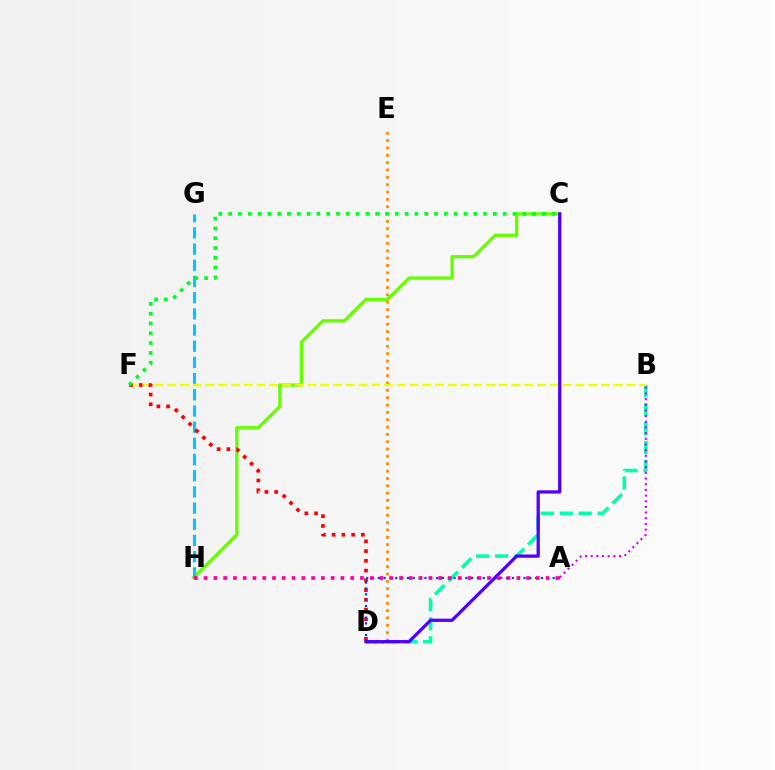{('C', 'H'): [{'color': '#66ff00', 'line_style': 'solid', 'thickness': 2.37}], ('B', 'D'): [{'color': '#00ffaf', 'line_style': 'dashed', 'thickness': 2.57}], ('A', 'B'): [{'color': '#d600ff', 'line_style': 'dotted', 'thickness': 1.54}], ('D', 'E'): [{'color': '#ff8800', 'line_style': 'dotted', 'thickness': 2.0}], ('G', 'H'): [{'color': '#00c7ff', 'line_style': 'dashed', 'thickness': 2.2}], ('B', 'F'): [{'color': '#eeff00', 'line_style': 'dashed', 'thickness': 1.73}], ('D', 'F'): [{'color': '#ff0000', 'line_style': 'dotted', 'thickness': 2.65}], ('A', 'D'): [{'color': '#003fff', 'line_style': 'dotted', 'thickness': 1.58}], ('C', 'F'): [{'color': '#00ff27', 'line_style': 'dotted', 'thickness': 2.66}], ('C', 'D'): [{'color': '#4f00ff', 'line_style': 'solid', 'thickness': 2.34}], ('A', 'H'): [{'color': '#ff00a0', 'line_style': 'dotted', 'thickness': 2.65}]}